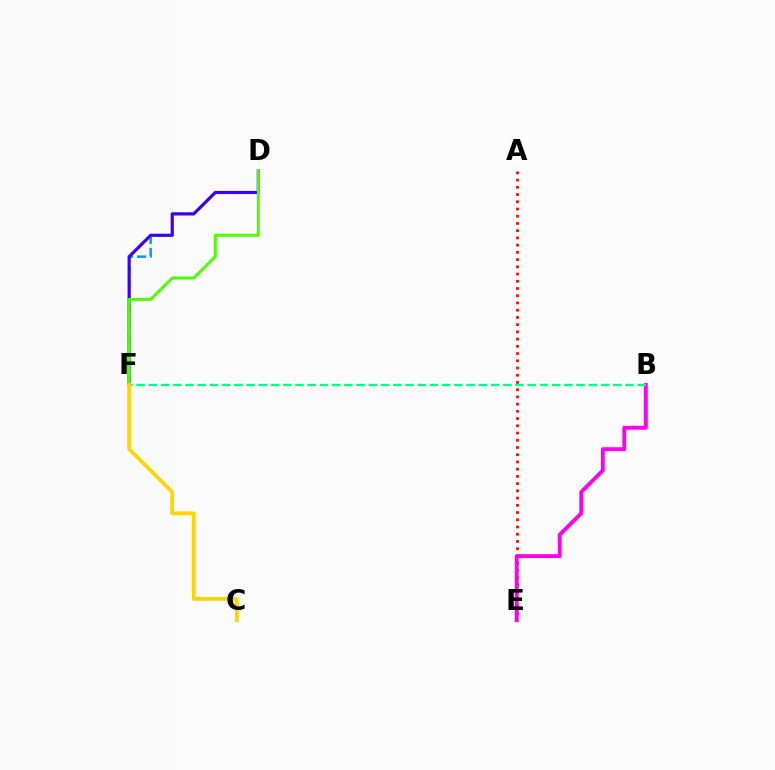{('D', 'F'): [{'color': '#009eff', 'line_style': 'dashed', 'thickness': 1.8}, {'color': '#3700ff', 'line_style': 'solid', 'thickness': 2.26}, {'color': '#4fff00', 'line_style': 'solid', 'thickness': 2.17}], ('A', 'E'): [{'color': '#ff0000', 'line_style': 'dotted', 'thickness': 1.96}], ('B', 'E'): [{'color': '#ff00ed', 'line_style': 'solid', 'thickness': 2.8}], ('B', 'F'): [{'color': '#00ff86', 'line_style': 'dashed', 'thickness': 1.66}], ('C', 'F'): [{'color': '#ffd500', 'line_style': 'solid', 'thickness': 2.75}]}